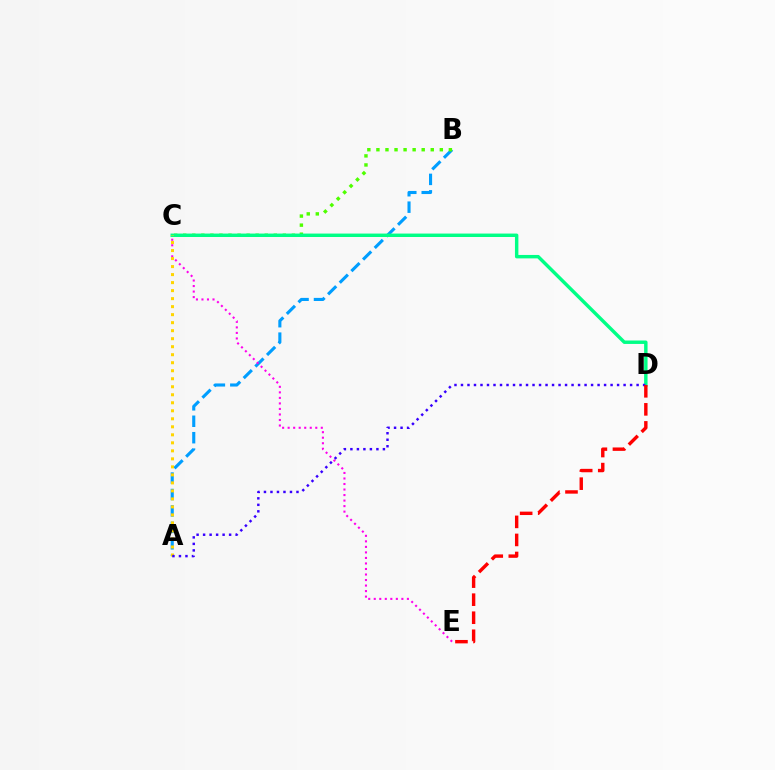{('A', 'B'): [{'color': '#009eff', 'line_style': 'dashed', 'thickness': 2.23}], ('C', 'E'): [{'color': '#ff00ed', 'line_style': 'dotted', 'thickness': 1.5}], ('B', 'C'): [{'color': '#4fff00', 'line_style': 'dotted', 'thickness': 2.46}], ('C', 'D'): [{'color': '#00ff86', 'line_style': 'solid', 'thickness': 2.47}], ('A', 'C'): [{'color': '#ffd500', 'line_style': 'dotted', 'thickness': 2.18}], ('A', 'D'): [{'color': '#3700ff', 'line_style': 'dotted', 'thickness': 1.77}], ('D', 'E'): [{'color': '#ff0000', 'line_style': 'dashed', 'thickness': 2.45}]}